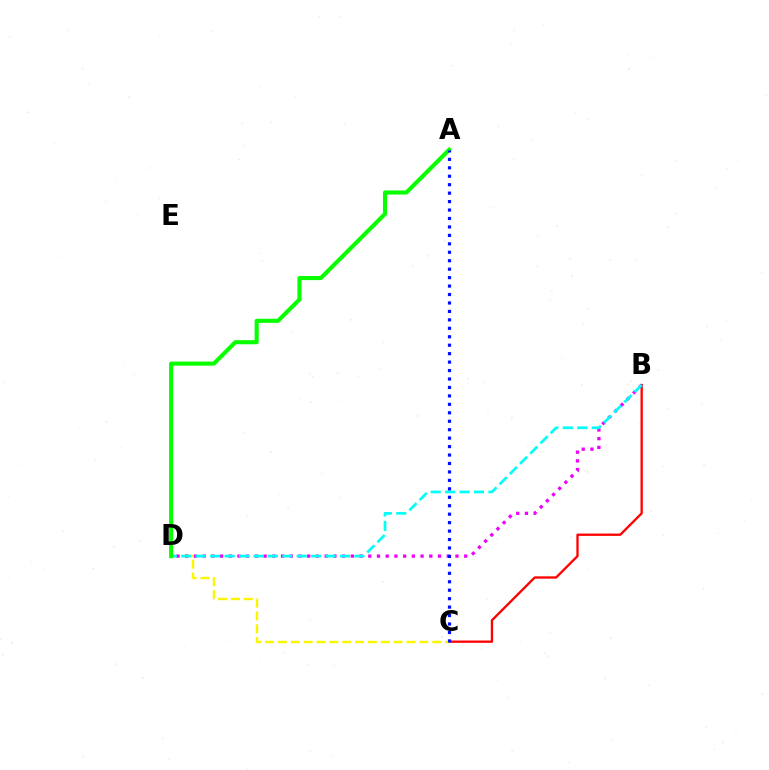{('B', 'C'): [{'color': '#ff0000', 'line_style': 'solid', 'thickness': 1.67}], ('C', 'D'): [{'color': '#fcf500', 'line_style': 'dashed', 'thickness': 1.75}], ('B', 'D'): [{'color': '#ee00ff', 'line_style': 'dotted', 'thickness': 2.37}, {'color': '#00fff6', 'line_style': 'dashed', 'thickness': 1.96}], ('A', 'D'): [{'color': '#08ff00', 'line_style': 'solid', 'thickness': 2.95}], ('A', 'C'): [{'color': '#0010ff', 'line_style': 'dotted', 'thickness': 2.3}]}